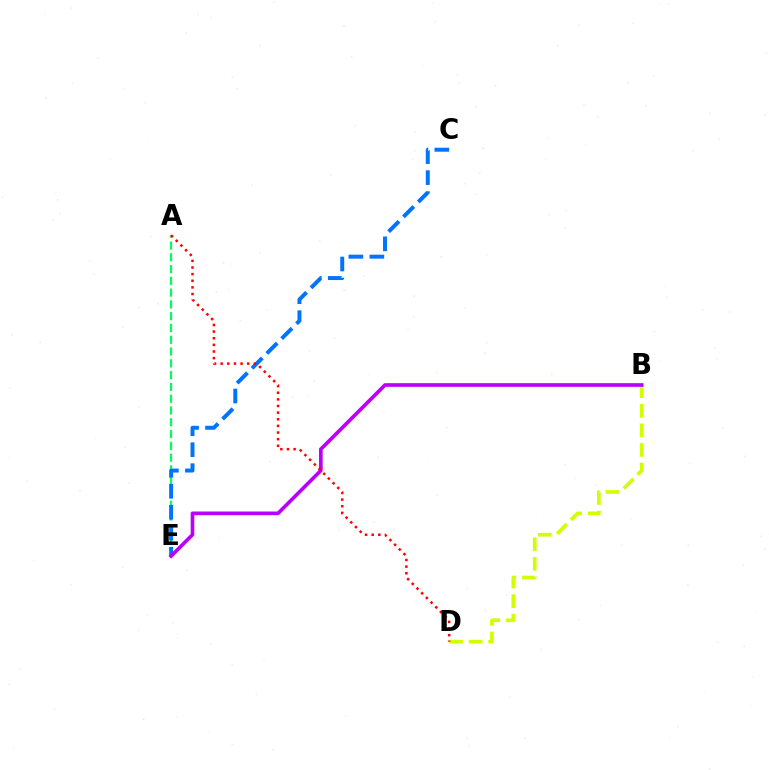{('A', 'E'): [{'color': '#00ff5c', 'line_style': 'dashed', 'thickness': 1.6}], ('C', 'E'): [{'color': '#0074ff', 'line_style': 'dashed', 'thickness': 2.85}], ('B', 'D'): [{'color': '#d1ff00', 'line_style': 'dashed', 'thickness': 2.66}], ('B', 'E'): [{'color': '#b900ff', 'line_style': 'solid', 'thickness': 2.63}], ('A', 'D'): [{'color': '#ff0000', 'line_style': 'dotted', 'thickness': 1.8}]}